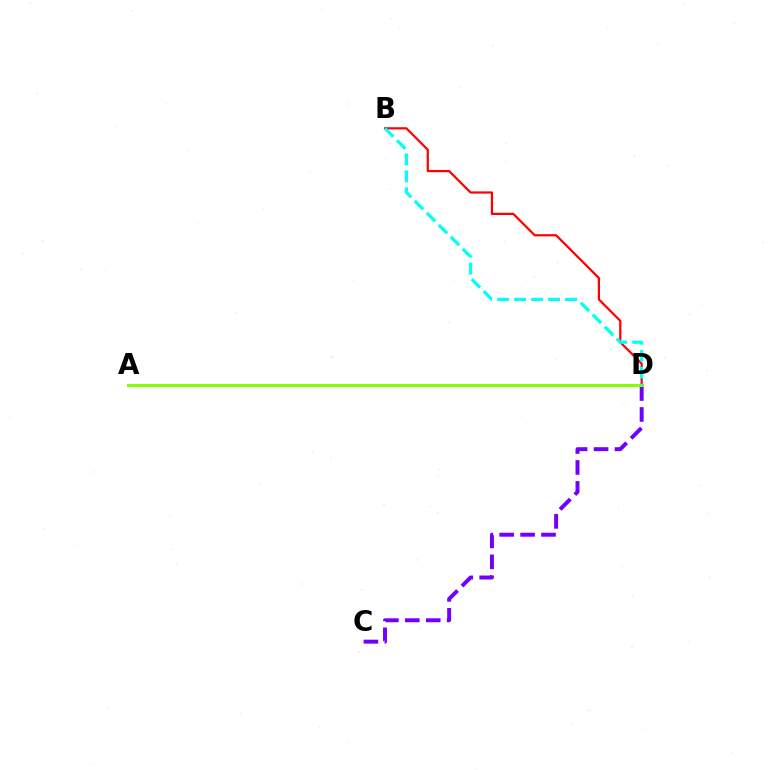{('C', 'D'): [{'color': '#7200ff', 'line_style': 'dashed', 'thickness': 2.84}], ('B', 'D'): [{'color': '#ff0000', 'line_style': 'solid', 'thickness': 1.6}, {'color': '#00fff6', 'line_style': 'dashed', 'thickness': 2.31}], ('A', 'D'): [{'color': '#84ff00', 'line_style': 'solid', 'thickness': 2.2}]}